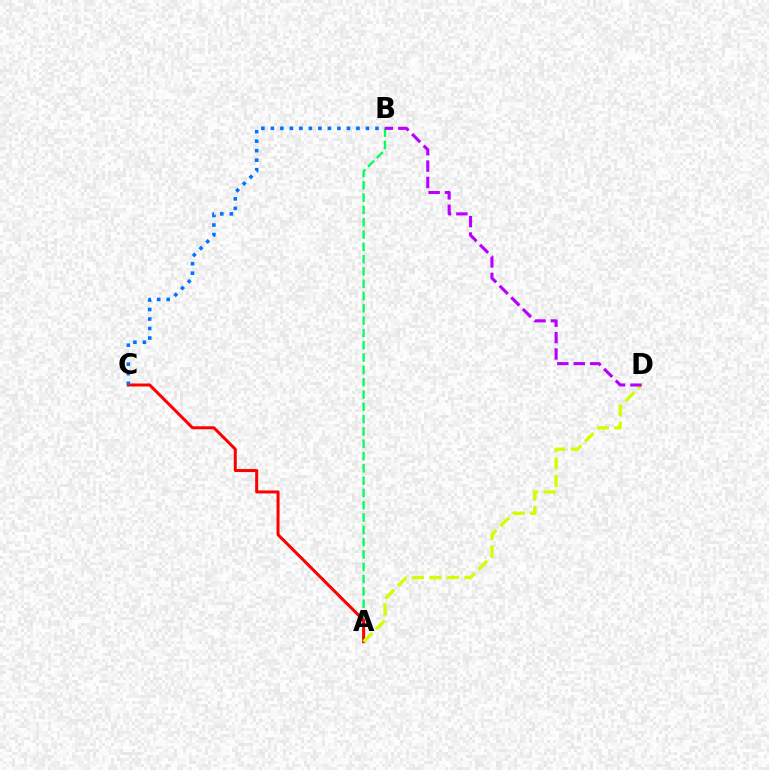{('A', 'B'): [{'color': '#00ff5c', 'line_style': 'dashed', 'thickness': 1.67}], ('A', 'C'): [{'color': '#ff0000', 'line_style': 'solid', 'thickness': 2.16}], ('A', 'D'): [{'color': '#d1ff00', 'line_style': 'dashed', 'thickness': 2.37}], ('B', 'C'): [{'color': '#0074ff', 'line_style': 'dotted', 'thickness': 2.58}], ('B', 'D'): [{'color': '#b900ff', 'line_style': 'dashed', 'thickness': 2.23}]}